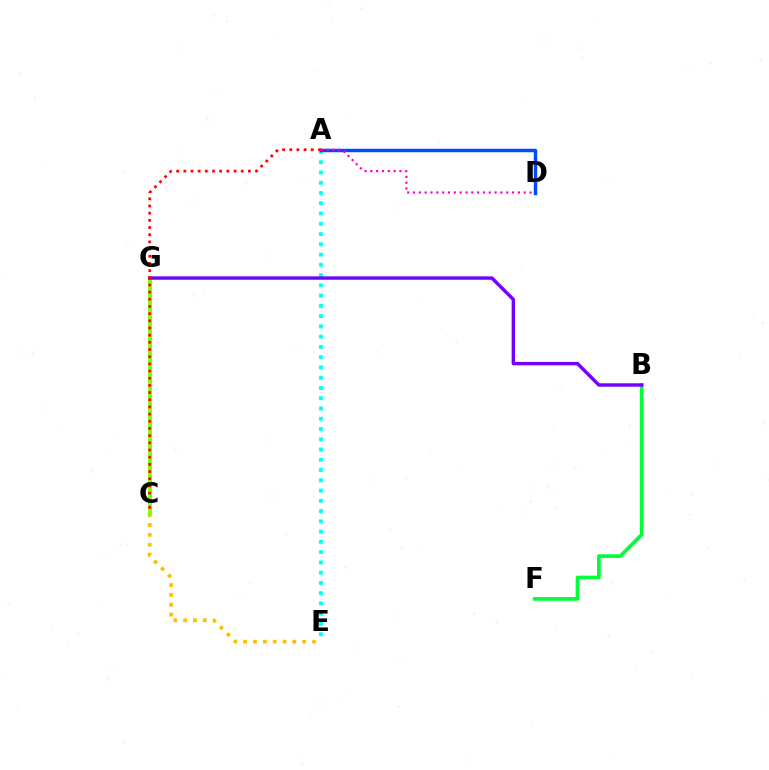{('A', 'E'): [{'color': '#00fff6', 'line_style': 'dotted', 'thickness': 2.79}], ('A', 'D'): [{'color': '#004bff', 'line_style': 'solid', 'thickness': 2.49}, {'color': '#ff00cf', 'line_style': 'dotted', 'thickness': 1.58}], ('B', 'F'): [{'color': '#00ff39', 'line_style': 'solid', 'thickness': 2.66}], ('C', 'E'): [{'color': '#ffbd00', 'line_style': 'dotted', 'thickness': 2.67}], ('C', 'G'): [{'color': '#84ff00', 'line_style': 'solid', 'thickness': 2.93}], ('B', 'G'): [{'color': '#7200ff', 'line_style': 'solid', 'thickness': 2.45}], ('A', 'C'): [{'color': '#ff0000', 'line_style': 'dotted', 'thickness': 1.95}]}